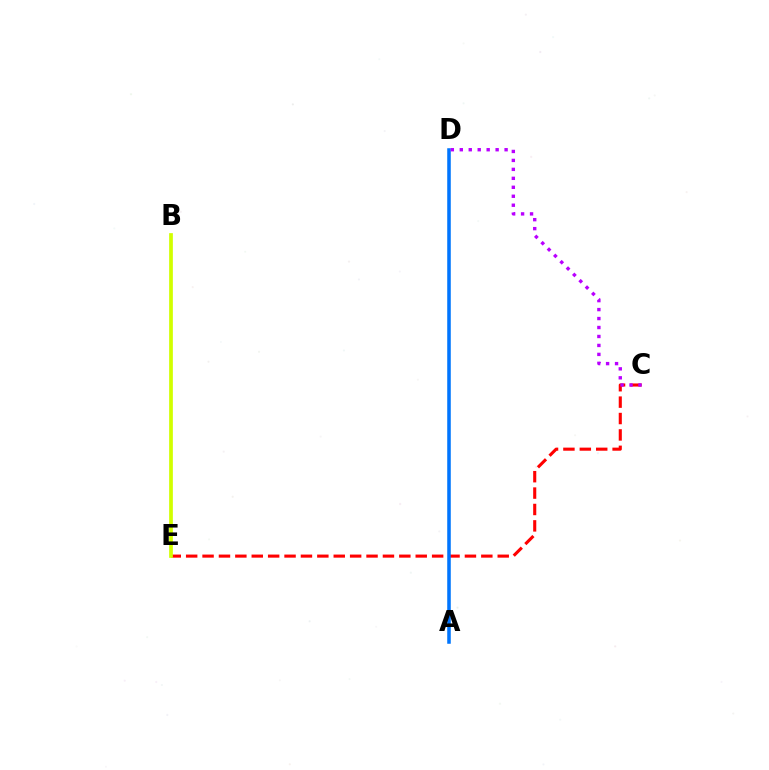{('A', 'D'): [{'color': '#00ff5c', 'line_style': 'solid', 'thickness': 1.51}, {'color': '#0074ff', 'line_style': 'solid', 'thickness': 2.54}], ('C', 'E'): [{'color': '#ff0000', 'line_style': 'dashed', 'thickness': 2.23}], ('B', 'E'): [{'color': '#d1ff00', 'line_style': 'solid', 'thickness': 2.68}], ('C', 'D'): [{'color': '#b900ff', 'line_style': 'dotted', 'thickness': 2.43}]}